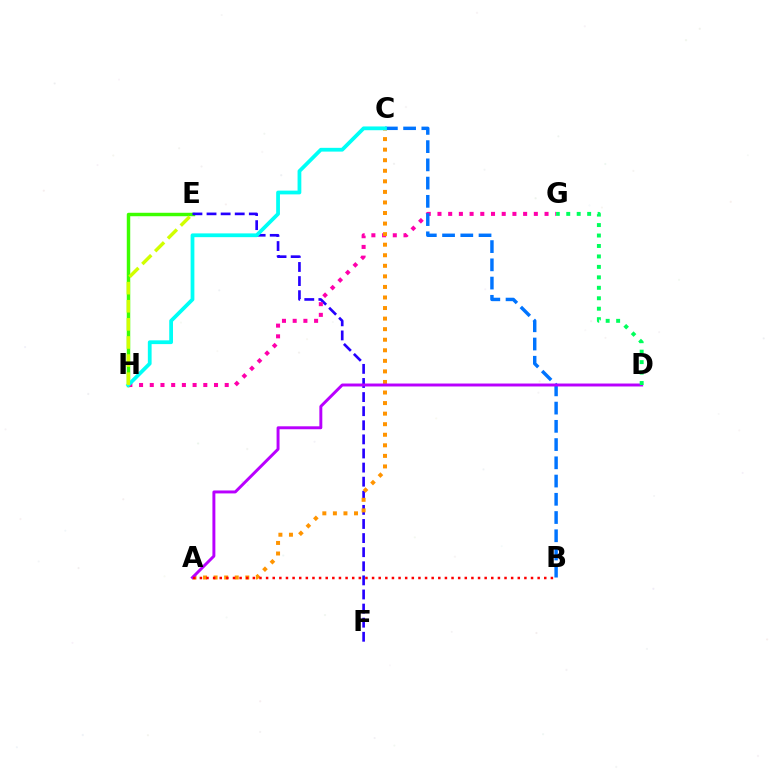{('E', 'H'): [{'color': '#3dff00', 'line_style': 'solid', 'thickness': 2.48}, {'color': '#d1ff00', 'line_style': 'dashed', 'thickness': 2.46}], ('E', 'F'): [{'color': '#2500ff', 'line_style': 'dashed', 'thickness': 1.92}], ('G', 'H'): [{'color': '#ff00ac', 'line_style': 'dotted', 'thickness': 2.91}], ('A', 'C'): [{'color': '#ff9400', 'line_style': 'dotted', 'thickness': 2.87}], ('B', 'C'): [{'color': '#0074ff', 'line_style': 'dashed', 'thickness': 2.48}], ('A', 'D'): [{'color': '#b900ff', 'line_style': 'solid', 'thickness': 2.12}], ('C', 'H'): [{'color': '#00fff6', 'line_style': 'solid', 'thickness': 2.71}], ('D', 'G'): [{'color': '#00ff5c', 'line_style': 'dotted', 'thickness': 2.84}], ('A', 'B'): [{'color': '#ff0000', 'line_style': 'dotted', 'thickness': 1.8}]}